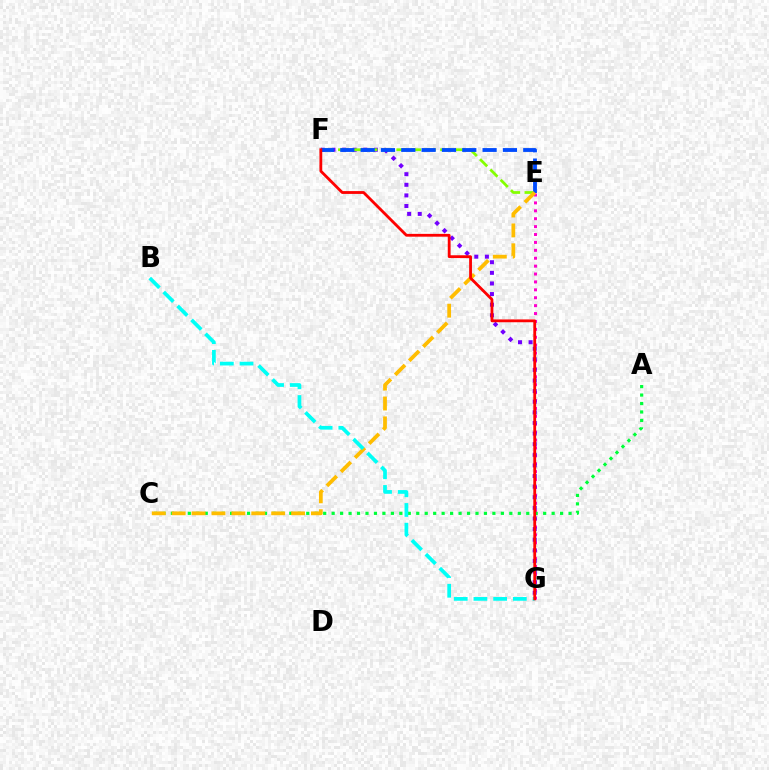{('E', 'G'): [{'color': '#ff00cf', 'line_style': 'dotted', 'thickness': 2.15}], ('F', 'G'): [{'color': '#7200ff', 'line_style': 'dotted', 'thickness': 2.88}, {'color': '#ff0000', 'line_style': 'solid', 'thickness': 2.02}], ('A', 'C'): [{'color': '#00ff39', 'line_style': 'dotted', 'thickness': 2.3}], ('E', 'F'): [{'color': '#84ff00', 'line_style': 'dashed', 'thickness': 1.98}, {'color': '#004bff', 'line_style': 'dashed', 'thickness': 2.76}], ('C', 'E'): [{'color': '#ffbd00', 'line_style': 'dashed', 'thickness': 2.7}], ('B', 'G'): [{'color': '#00fff6', 'line_style': 'dashed', 'thickness': 2.68}]}